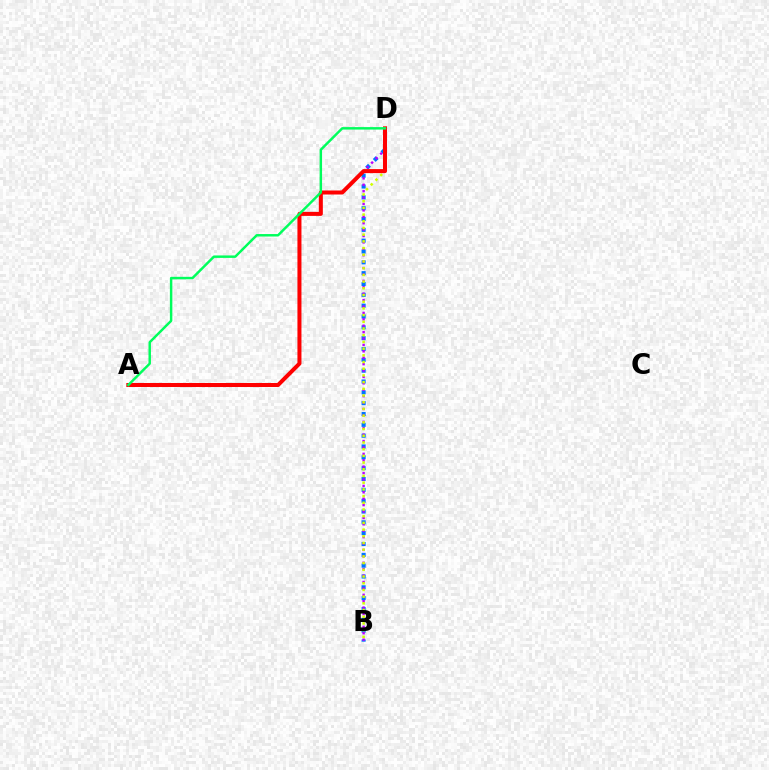{('B', 'D'): [{'color': '#0074ff', 'line_style': 'dotted', 'thickness': 2.94}, {'color': '#b900ff', 'line_style': 'dotted', 'thickness': 1.74}, {'color': '#d1ff00', 'line_style': 'dotted', 'thickness': 1.82}], ('A', 'D'): [{'color': '#ff0000', 'line_style': 'solid', 'thickness': 2.89}, {'color': '#00ff5c', 'line_style': 'solid', 'thickness': 1.77}]}